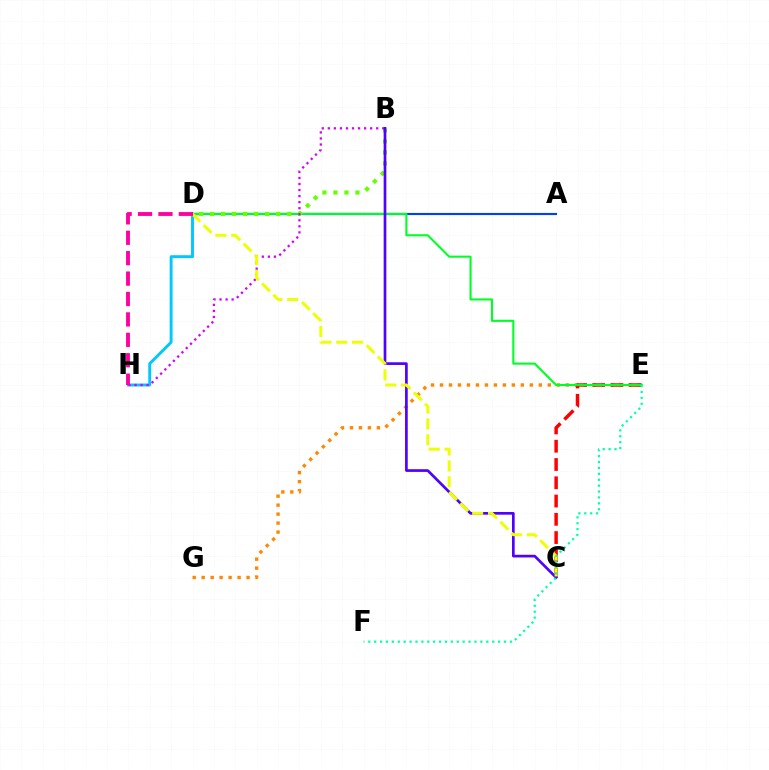{('E', 'G'): [{'color': '#ff8800', 'line_style': 'dotted', 'thickness': 2.44}], ('A', 'D'): [{'color': '#003fff', 'line_style': 'solid', 'thickness': 1.53}], ('D', 'H'): [{'color': '#00c7ff', 'line_style': 'solid', 'thickness': 2.09}, {'color': '#ff00a0', 'line_style': 'dashed', 'thickness': 2.77}], ('C', 'E'): [{'color': '#ff0000', 'line_style': 'dashed', 'thickness': 2.48}], ('D', 'E'): [{'color': '#00ff27', 'line_style': 'solid', 'thickness': 1.51}], ('B', 'D'): [{'color': '#66ff00', 'line_style': 'dotted', 'thickness': 2.99}], ('B', 'H'): [{'color': '#d600ff', 'line_style': 'dotted', 'thickness': 1.64}], ('B', 'C'): [{'color': '#4f00ff', 'line_style': 'solid', 'thickness': 1.93}], ('C', 'D'): [{'color': '#eeff00', 'line_style': 'dashed', 'thickness': 2.15}], ('E', 'F'): [{'color': '#00ffaf', 'line_style': 'dotted', 'thickness': 1.6}]}